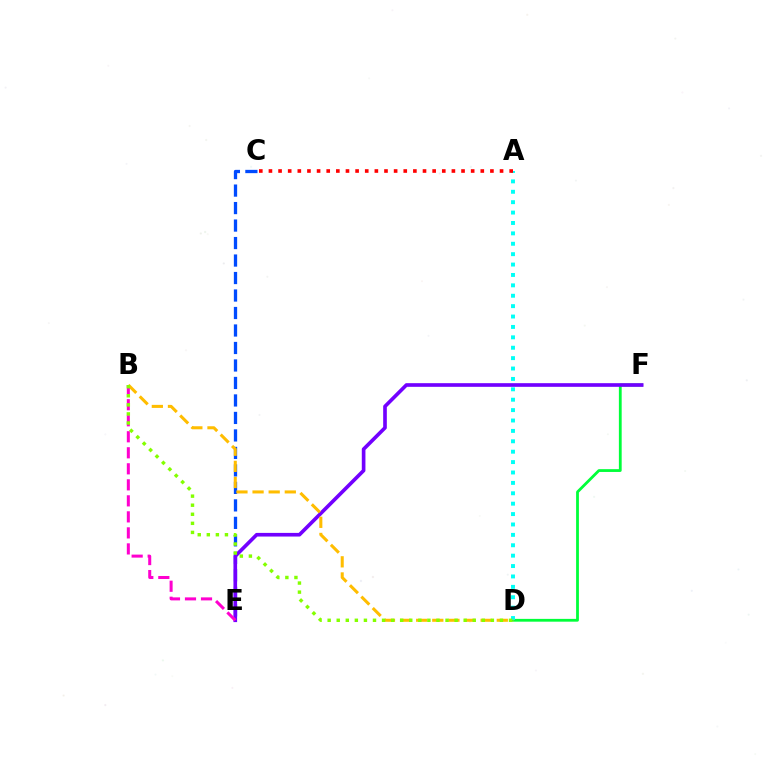{('D', 'F'): [{'color': '#00ff39', 'line_style': 'solid', 'thickness': 2.01}], ('C', 'E'): [{'color': '#004bff', 'line_style': 'dashed', 'thickness': 2.38}], ('A', 'D'): [{'color': '#00fff6', 'line_style': 'dotted', 'thickness': 2.82}], ('A', 'C'): [{'color': '#ff0000', 'line_style': 'dotted', 'thickness': 2.62}], ('E', 'F'): [{'color': '#7200ff', 'line_style': 'solid', 'thickness': 2.63}], ('B', 'D'): [{'color': '#ffbd00', 'line_style': 'dashed', 'thickness': 2.19}, {'color': '#84ff00', 'line_style': 'dotted', 'thickness': 2.46}], ('B', 'E'): [{'color': '#ff00cf', 'line_style': 'dashed', 'thickness': 2.18}]}